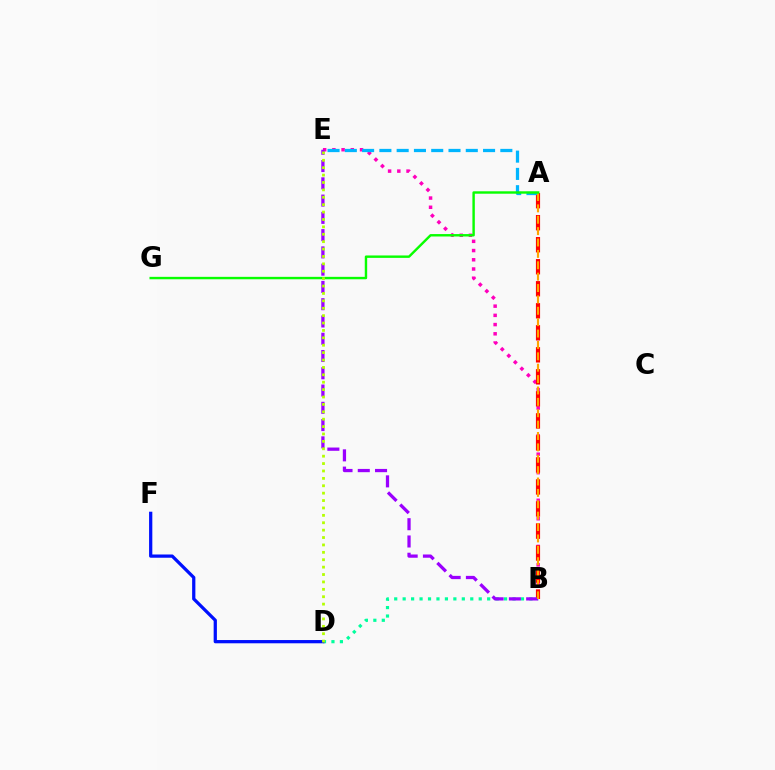{('B', 'E'): [{'color': '#ff00bd', 'line_style': 'dotted', 'thickness': 2.51}, {'color': '#9b00ff', 'line_style': 'dashed', 'thickness': 2.35}], ('A', 'B'): [{'color': '#ff0000', 'line_style': 'dashed', 'thickness': 2.99}, {'color': '#ffa500', 'line_style': 'dashed', 'thickness': 1.55}], ('B', 'D'): [{'color': '#00ff9d', 'line_style': 'dotted', 'thickness': 2.3}], ('A', 'E'): [{'color': '#00b5ff', 'line_style': 'dashed', 'thickness': 2.35}], ('D', 'F'): [{'color': '#0010ff', 'line_style': 'solid', 'thickness': 2.34}], ('A', 'G'): [{'color': '#08ff00', 'line_style': 'solid', 'thickness': 1.74}], ('D', 'E'): [{'color': '#b3ff00', 'line_style': 'dotted', 'thickness': 2.01}]}